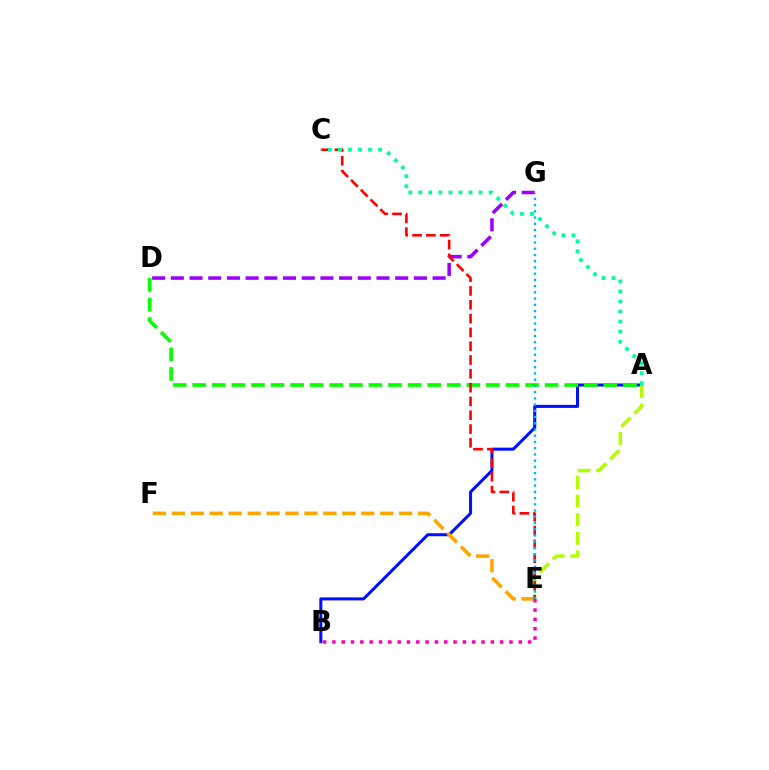{('A', 'B'): [{'color': '#0010ff', 'line_style': 'solid', 'thickness': 2.18}], ('E', 'F'): [{'color': '#ffa500', 'line_style': 'dashed', 'thickness': 2.57}], ('A', 'D'): [{'color': '#08ff00', 'line_style': 'dashed', 'thickness': 2.66}], ('A', 'E'): [{'color': '#b3ff00', 'line_style': 'dashed', 'thickness': 2.53}], ('B', 'E'): [{'color': '#ff00bd', 'line_style': 'dotted', 'thickness': 2.53}], ('D', 'G'): [{'color': '#9b00ff', 'line_style': 'dashed', 'thickness': 2.54}], ('C', 'E'): [{'color': '#ff0000', 'line_style': 'dashed', 'thickness': 1.88}], ('E', 'G'): [{'color': '#00b5ff', 'line_style': 'dotted', 'thickness': 1.69}], ('A', 'C'): [{'color': '#00ff9d', 'line_style': 'dotted', 'thickness': 2.73}]}